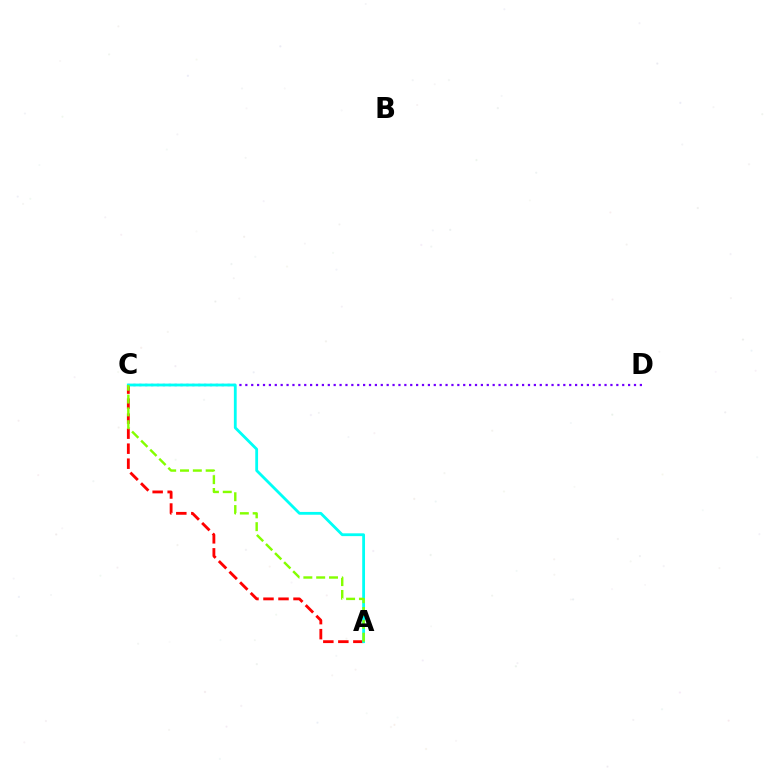{('C', 'D'): [{'color': '#7200ff', 'line_style': 'dotted', 'thickness': 1.6}], ('A', 'C'): [{'color': '#ff0000', 'line_style': 'dashed', 'thickness': 2.04}, {'color': '#00fff6', 'line_style': 'solid', 'thickness': 2.02}, {'color': '#84ff00', 'line_style': 'dashed', 'thickness': 1.74}]}